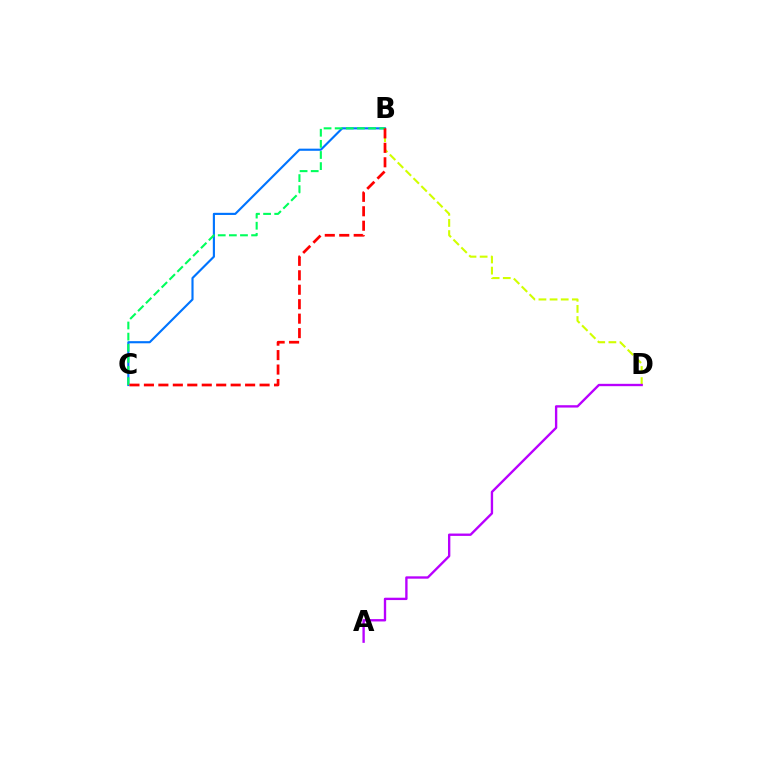{('B', 'D'): [{'color': '#d1ff00', 'line_style': 'dashed', 'thickness': 1.51}], ('B', 'C'): [{'color': '#0074ff', 'line_style': 'solid', 'thickness': 1.54}, {'color': '#00ff5c', 'line_style': 'dashed', 'thickness': 1.51}, {'color': '#ff0000', 'line_style': 'dashed', 'thickness': 1.96}], ('A', 'D'): [{'color': '#b900ff', 'line_style': 'solid', 'thickness': 1.7}]}